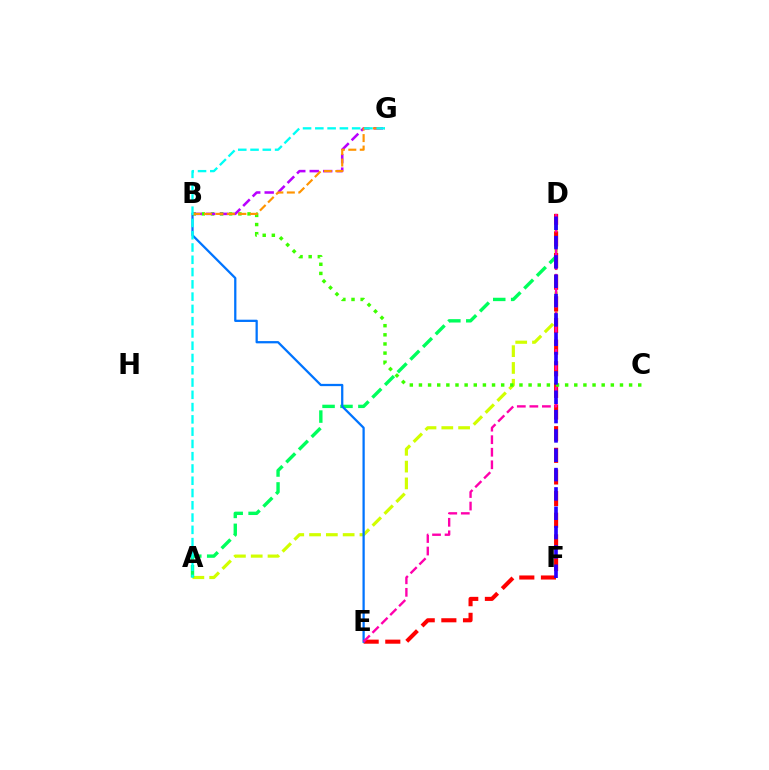{('A', 'D'): [{'color': '#d1ff00', 'line_style': 'dashed', 'thickness': 2.28}, {'color': '#00ff5c', 'line_style': 'dashed', 'thickness': 2.43}], ('D', 'E'): [{'color': '#ff0000', 'line_style': 'dashed', 'thickness': 2.94}, {'color': '#ff00ac', 'line_style': 'dashed', 'thickness': 1.7}], ('B', 'E'): [{'color': '#0074ff', 'line_style': 'solid', 'thickness': 1.63}], ('B', 'C'): [{'color': '#3dff00', 'line_style': 'dotted', 'thickness': 2.48}], ('B', 'G'): [{'color': '#b900ff', 'line_style': 'dashed', 'thickness': 1.83}, {'color': '#ff9400', 'line_style': 'dashed', 'thickness': 1.56}], ('A', 'G'): [{'color': '#00fff6', 'line_style': 'dashed', 'thickness': 1.67}], ('D', 'F'): [{'color': '#2500ff', 'line_style': 'dashed', 'thickness': 2.63}]}